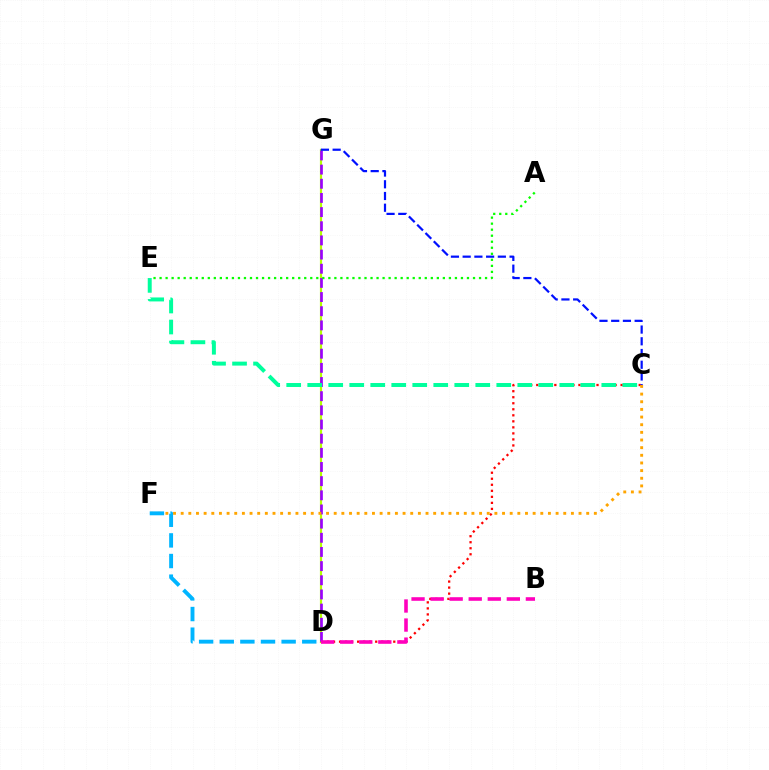{('D', 'G'): [{'color': '#b3ff00', 'line_style': 'solid', 'thickness': 1.56}, {'color': '#9b00ff', 'line_style': 'dashed', 'thickness': 1.92}], ('C', 'D'): [{'color': '#ff0000', 'line_style': 'dotted', 'thickness': 1.64}], ('B', 'D'): [{'color': '#ff00bd', 'line_style': 'dashed', 'thickness': 2.59}], ('C', 'F'): [{'color': '#ffa500', 'line_style': 'dotted', 'thickness': 2.08}], ('C', 'G'): [{'color': '#0010ff', 'line_style': 'dashed', 'thickness': 1.59}], ('A', 'E'): [{'color': '#08ff00', 'line_style': 'dotted', 'thickness': 1.64}], ('D', 'F'): [{'color': '#00b5ff', 'line_style': 'dashed', 'thickness': 2.8}], ('C', 'E'): [{'color': '#00ff9d', 'line_style': 'dashed', 'thickness': 2.85}]}